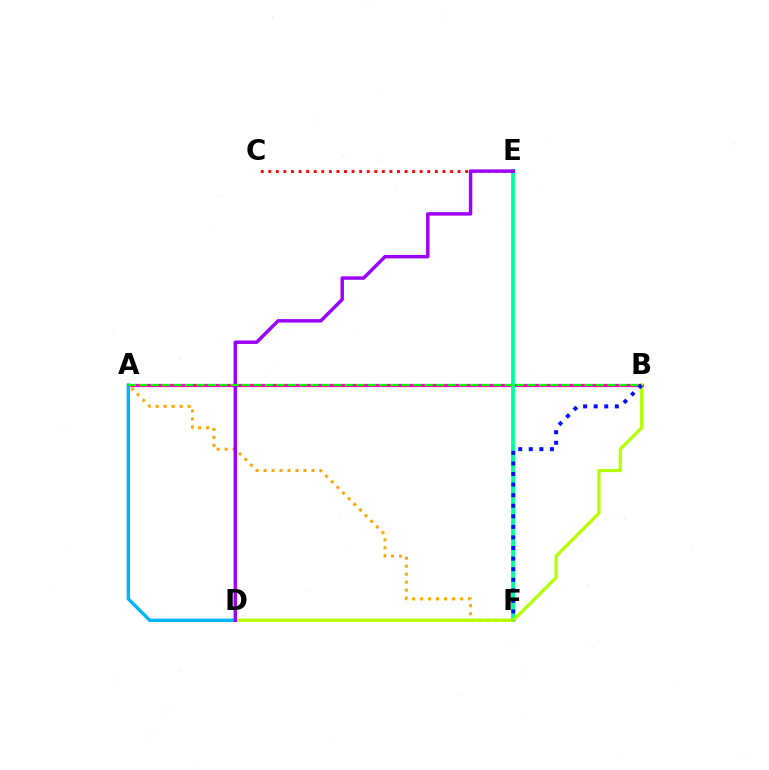{('A', 'F'): [{'color': '#ffa500', 'line_style': 'dotted', 'thickness': 2.17}], ('A', 'B'): [{'color': '#ff00bd', 'line_style': 'solid', 'thickness': 2.29}, {'color': '#08ff00', 'line_style': 'dashed', 'thickness': 1.55}], ('A', 'D'): [{'color': '#00b5ff', 'line_style': 'solid', 'thickness': 2.42}], ('E', 'F'): [{'color': '#00ff9d', 'line_style': 'solid', 'thickness': 2.77}], ('B', 'D'): [{'color': '#b3ff00', 'line_style': 'solid', 'thickness': 2.31}], ('C', 'E'): [{'color': '#ff0000', 'line_style': 'dotted', 'thickness': 2.06}], ('B', 'F'): [{'color': '#0010ff', 'line_style': 'dotted', 'thickness': 2.87}], ('D', 'E'): [{'color': '#9b00ff', 'line_style': 'solid', 'thickness': 2.48}]}